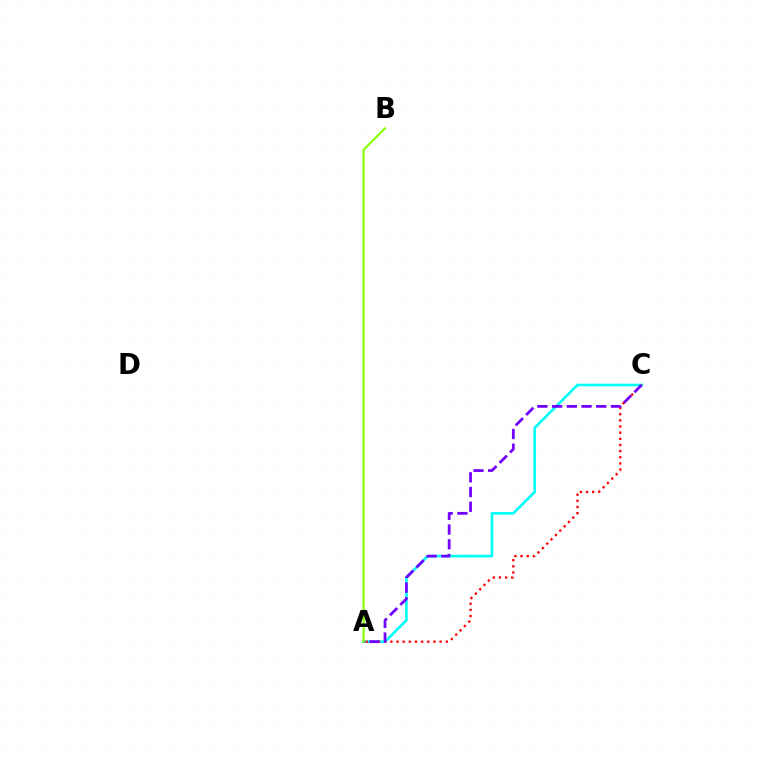{('A', 'C'): [{'color': '#00fff6', 'line_style': 'solid', 'thickness': 1.91}, {'color': '#ff0000', 'line_style': 'dotted', 'thickness': 1.67}, {'color': '#7200ff', 'line_style': 'dashed', 'thickness': 2.0}], ('A', 'B'): [{'color': '#84ff00', 'line_style': 'solid', 'thickness': 1.52}]}